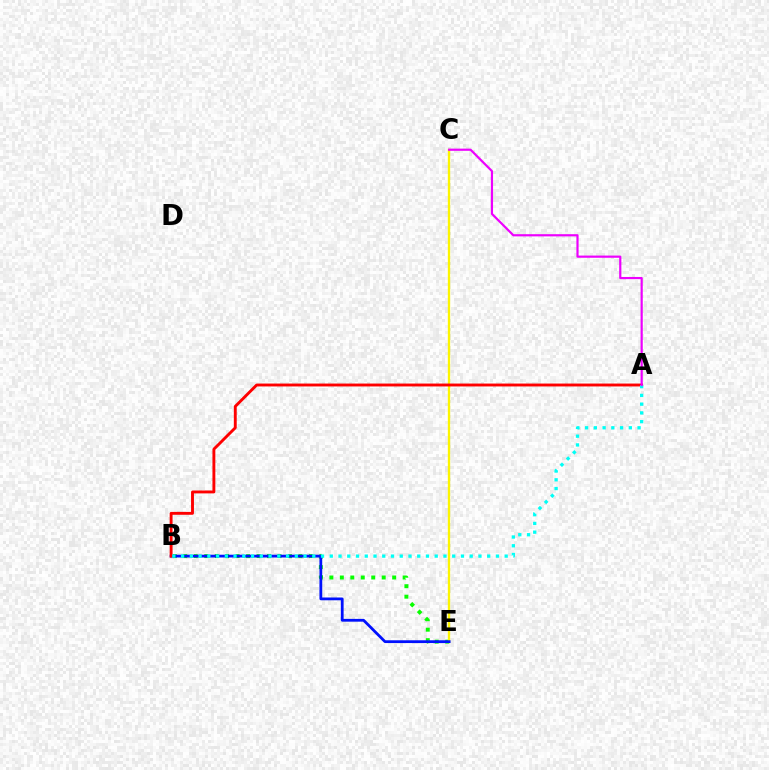{('B', 'E'): [{'color': '#08ff00', 'line_style': 'dotted', 'thickness': 2.84}, {'color': '#0010ff', 'line_style': 'solid', 'thickness': 2.0}], ('C', 'E'): [{'color': '#fcf500', 'line_style': 'solid', 'thickness': 1.68}], ('A', 'B'): [{'color': '#ff0000', 'line_style': 'solid', 'thickness': 2.08}, {'color': '#00fff6', 'line_style': 'dotted', 'thickness': 2.38}], ('A', 'C'): [{'color': '#ee00ff', 'line_style': 'solid', 'thickness': 1.58}]}